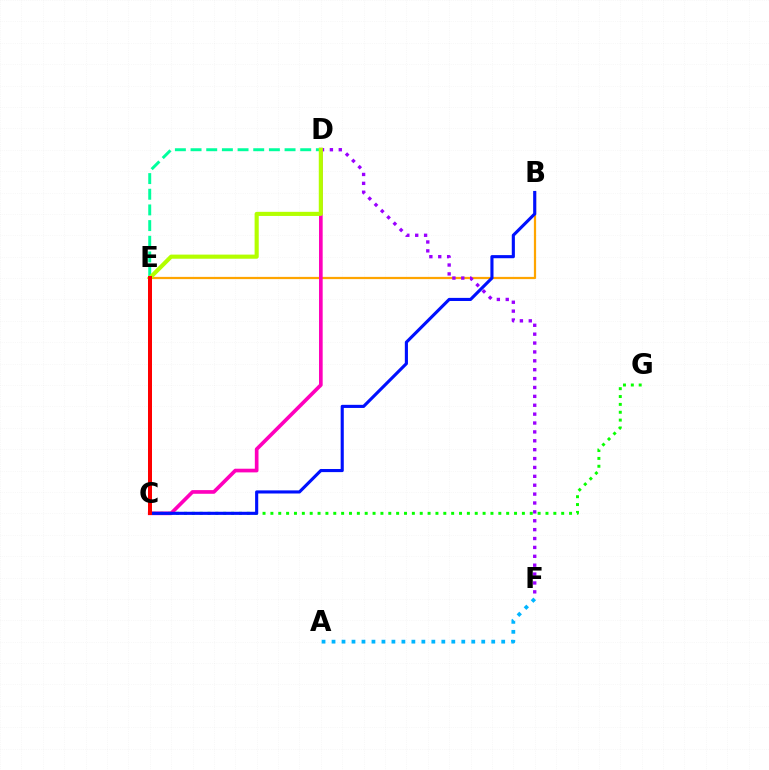{('B', 'E'): [{'color': '#ffa500', 'line_style': 'solid', 'thickness': 1.6}], ('D', 'F'): [{'color': '#9b00ff', 'line_style': 'dotted', 'thickness': 2.41}], ('C', 'D'): [{'color': '#ff00bd', 'line_style': 'solid', 'thickness': 2.64}], ('D', 'E'): [{'color': '#00ff9d', 'line_style': 'dashed', 'thickness': 2.13}, {'color': '#b3ff00', 'line_style': 'solid', 'thickness': 2.97}], ('C', 'G'): [{'color': '#08ff00', 'line_style': 'dotted', 'thickness': 2.14}], ('A', 'F'): [{'color': '#00b5ff', 'line_style': 'dotted', 'thickness': 2.71}], ('B', 'C'): [{'color': '#0010ff', 'line_style': 'solid', 'thickness': 2.25}], ('C', 'E'): [{'color': '#ff0000', 'line_style': 'solid', 'thickness': 2.88}]}